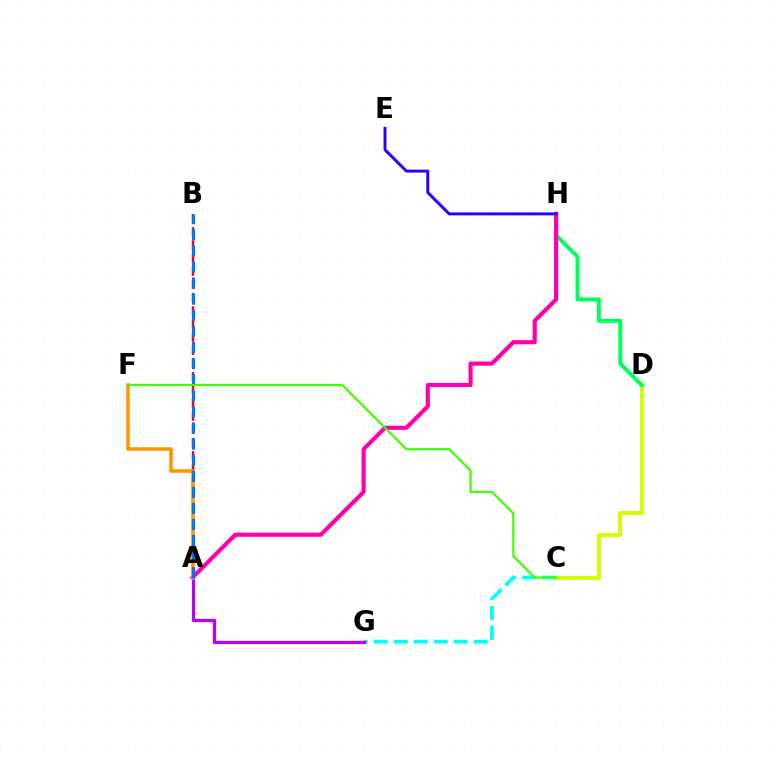{('C', 'D'): [{'color': '#d1ff00', 'line_style': 'solid', 'thickness': 2.87}], ('A', 'B'): [{'color': '#ff0000', 'line_style': 'dashed', 'thickness': 1.79}, {'color': '#0074ff', 'line_style': 'dashed', 'thickness': 2.19}], ('D', 'H'): [{'color': '#00ff5c', 'line_style': 'solid', 'thickness': 2.83}], ('C', 'G'): [{'color': '#00fff6', 'line_style': 'dashed', 'thickness': 2.72}], ('A', 'G'): [{'color': '#b900ff', 'line_style': 'solid', 'thickness': 2.34}], ('A', 'H'): [{'color': '#ff00ac', 'line_style': 'solid', 'thickness': 2.99}], ('E', 'H'): [{'color': '#2500ff', 'line_style': 'solid', 'thickness': 2.12}], ('A', 'F'): [{'color': '#ff9400', 'line_style': 'solid', 'thickness': 2.55}], ('C', 'F'): [{'color': '#3dff00', 'line_style': 'solid', 'thickness': 1.58}]}